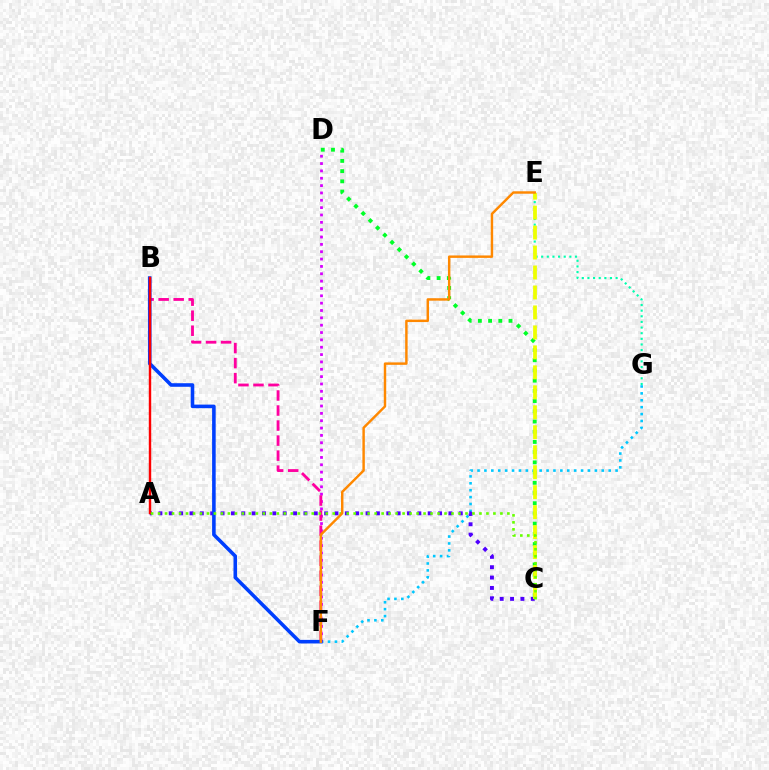{('F', 'G'): [{'color': '#00c7ff', 'line_style': 'dotted', 'thickness': 1.88}], ('C', 'D'): [{'color': '#00ff27', 'line_style': 'dotted', 'thickness': 2.78}], ('D', 'F'): [{'color': '#d600ff', 'line_style': 'dotted', 'thickness': 2.0}], ('B', 'F'): [{'color': '#ff00a0', 'line_style': 'dashed', 'thickness': 2.04}, {'color': '#003fff', 'line_style': 'solid', 'thickness': 2.57}], ('A', 'C'): [{'color': '#4f00ff', 'line_style': 'dotted', 'thickness': 2.81}, {'color': '#66ff00', 'line_style': 'dotted', 'thickness': 1.9}], ('E', 'G'): [{'color': '#00ffaf', 'line_style': 'dotted', 'thickness': 1.53}], ('C', 'E'): [{'color': '#eeff00', 'line_style': 'dashed', 'thickness': 2.71}], ('A', 'B'): [{'color': '#ff0000', 'line_style': 'solid', 'thickness': 1.74}], ('E', 'F'): [{'color': '#ff8800', 'line_style': 'solid', 'thickness': 1.76}]}